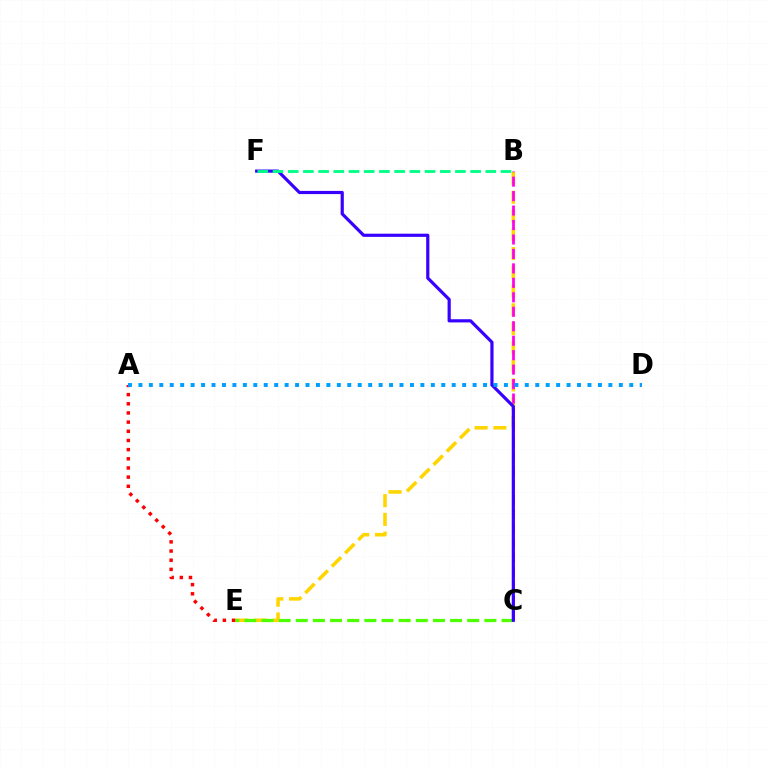{('B', 'E'): [{'color': '#ffd500', 'line_style': 'dashed', 'thickness': 2.55}], ('B', 'C'): [{'color': '#ff00ed', 'line_style': 'dashed', 'thickness': 1.96}], ('C', 'E'): [{'color': '#4fff00', 'line_style': 'dashed', 'thickness': 2.33}], ('C', 'F'): [{'color': '#3700ff', 'line_style': 'solid', 'thickness': 2.29}], ('A', 'E'): [{'color': '#ff0000', 'line_style': 'dotted', 'thickness': 2.49}], ('A', 'D'): [{'color': '#009eff', 'line_style': 'dotted', 'thickness': 2.84}], ('B', 'F'): [{'color': '#00ff86', 'line_style': 'dashed', 'thickness': 2.07}]}